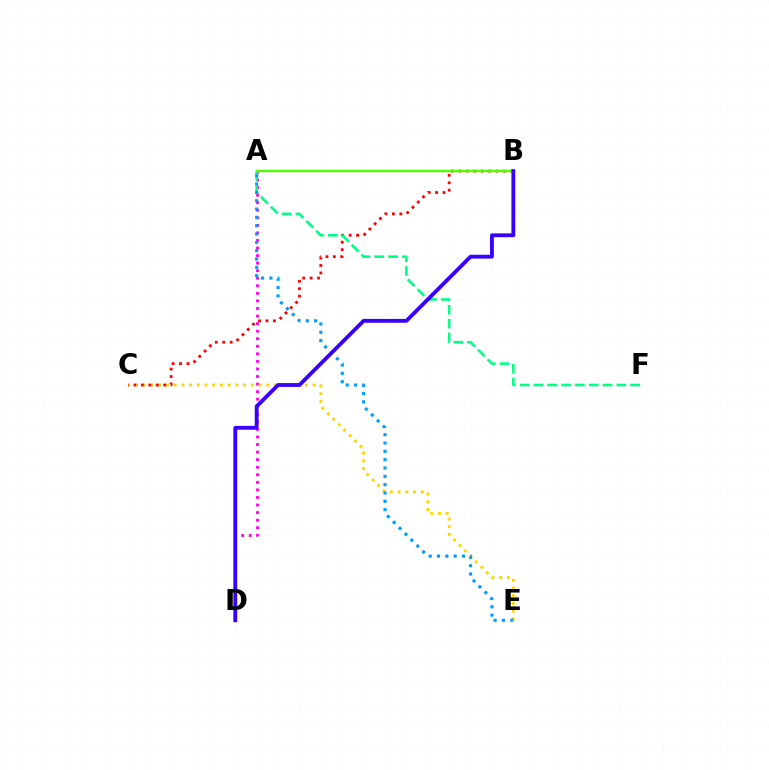{('A', 'D'): [{'color': '#ff00ed', 'line_style': 'dotted', 'thickness': 2.05}], ('C', 'E'): [{'color': '#ffd500', 'line_style': 'dotted', 'thickness': 2.1}], ('B', 'C'): [{'color': '#ff0000', 'line_style': 'dotted', 'thickness': 2.02}], ('A', 'F'): [{'color': '#00ff86', 'line_style': 'dashed', 'thickness': 1.88}], ('A', 'B'): [{'color': '#4fff00', 'line_style': 'solid', 'thickness': 1.78}], ('A', 'E'): [{'color': '#009eff', 'line_style': 'dotted', 'thickness': 2.26}], ('B', 'D'): [{'color': '#3700ff', 'line_style': 'solid', 'thickness': 2.76}]}